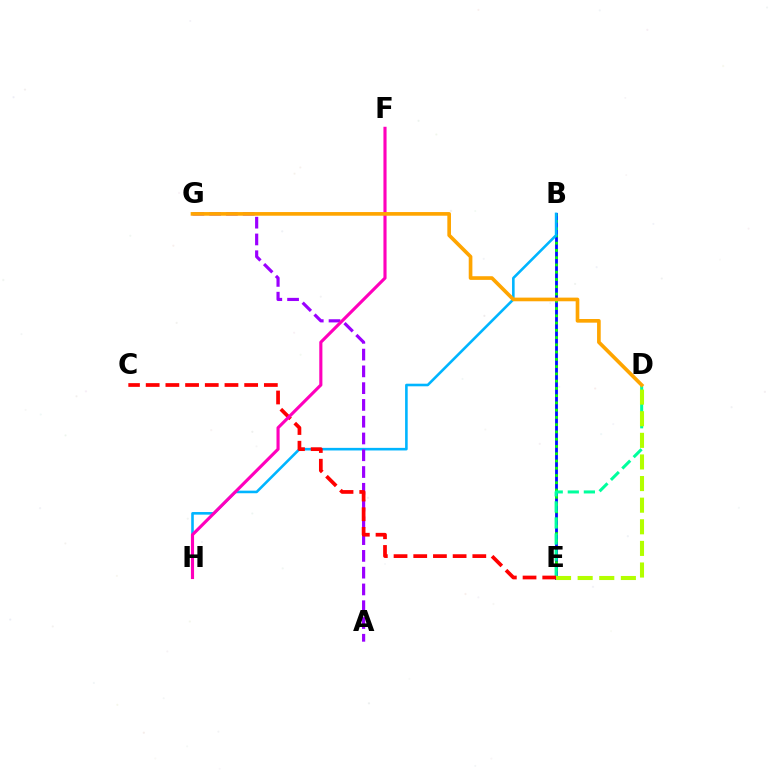{('B', 'E'): [{'color': '#0010ff', 'line_style': 'solid', 'thickness': 2.03}, {'color': '#08ff00', 'line_style': 'dotted', 'thickness': 1.97}], ('D', 'E'): [{'color': '#00ff9d', 'line_style': 'dashed', 'thickness': 2.18}, {'color': '#b3ff00', 'line_style': 'dashed', 'thickness': 2.94}], ('B', 'H'): [{'color': '#00b5ff', 'line_style': 'solid', 'thickness': 1.87}], ('A', 'G'): [{'color': '#9b00ff', 'line_style': 'dashed', 'thickness': 2.28}], ('C', 'E'): [{'color': '#ff0000', 'line_style': 'dashed', 'thickness': 2.68}], ('F', 'H'): [{'color': '#ff00bd', 'line_style': 'solid', 'thickness': 2.25}], ('D', 'G'): [{'color': '#ffa500', 'line_style': 'solid', 'thickness': 2.64}]}